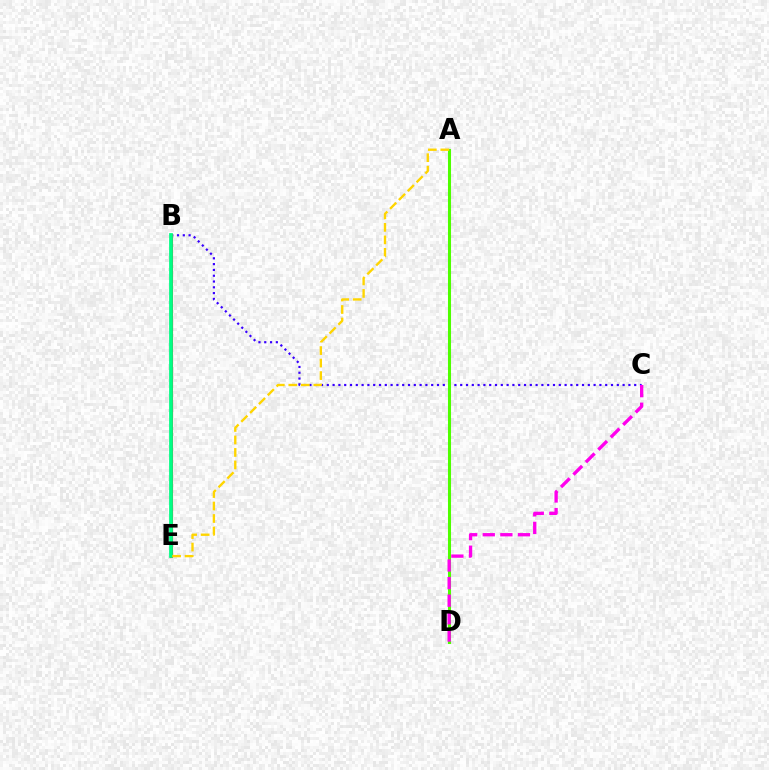{('B', 'C'): [{'color': '#3700ff', 'line_style': 'dotted', 'thickness': 1.58}], ('B', 'E'): [{'color': '#009eff', 'line_style': 'dashed', 'thickness': 2.07}, {'color': '#ff0000', 'line_style': 'solid', 'thickness': 2.24}, {'color': '#00ff86', 'line_style': 'solid', 'thickness': 2.7}], ('A', 'D'): [{'color': '#4fff00', 'line_style': 'solid', 'thickness': 2.2}], ('A', 'E'): [{'color': '#ffd500', 'line_style': 'dashed', 'thickness': 1.7}], ('C', 'D'): [{'color': '#ff00ed', 'line_style': 'dashed', 'thickness': 2.39}]}